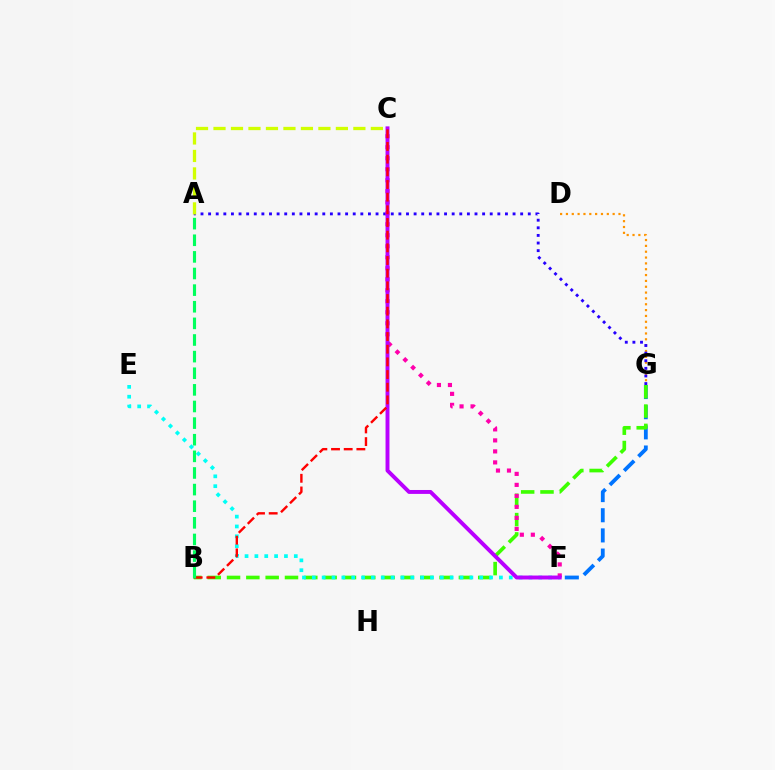{('F', 'G'): [{'color': '#0074ff', 'line_style': 'dashed', 'thickness': 2.74}], ('D', 'G'): [{'color': '#ff9400', 'line_style': 'dotted', 'thickness': 1.59}], ('B', 'G'): [{'color': '#3dff00', 'line_style': 'dashed', 'thickness': 2.62}], ('E', 'F'): [{'color': '#00fff6', 'line_style': 'dotted', 'thickness': 2.68}], ('A', 'G'): [{'color': '#2500ff', 'line_style': 'dotted', 'thickness': 2.07}], ('C', 'F'): [{'color': '#ff00ac', 'line_style': 'dotted', 'thickness': 2.99}, {'color': '#b900ff', 'line_style': 'solid', 'thickness': 2.82}], ('B', 'C'): [{'color': '#ff0000', 'line_style': 'dashed', 'thickness': 1.72}], ('A', 'B'): [{'color': '#00ff5c', 'line_style': 'dashed', 'thickness': 2.26}], ('A', 'C'): [{'color': '#d1ff00', 'line_style': 'dashed', 'thickness': 2.38}]}